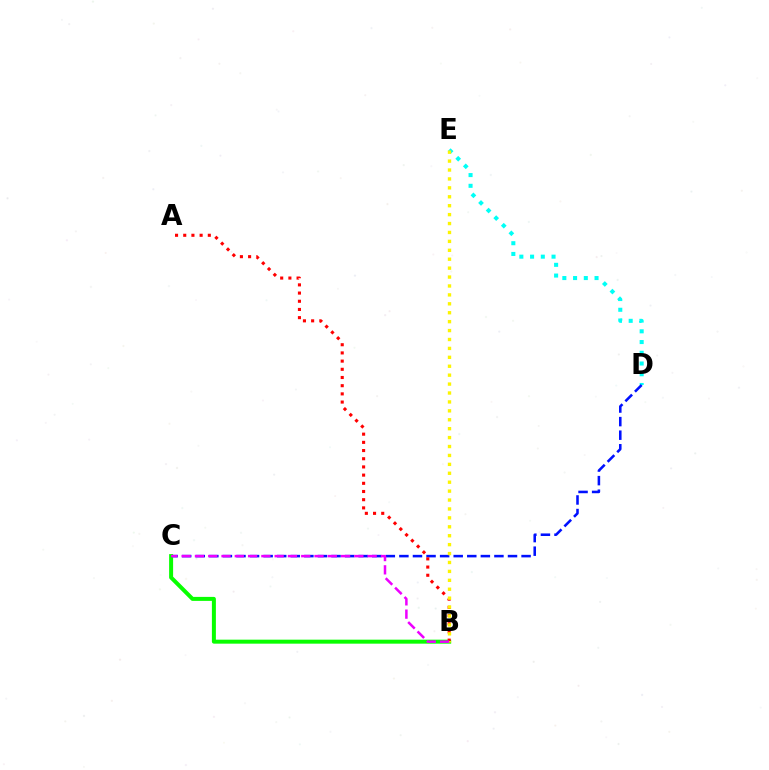{('D', 'E'): [{'color': '#00fff6', 'line_style': 'dotted', 'thickness': 2.92}], ('C', 'D'): [{'color': '#0010ff', 'line_style': 'dashed', 'thickness': 1.84}], ('B', 'C'): [{'color': '#08ff00', 'line_style': 'solid', 'thickness': 2.87}, {'color': '#ee00ff', 'line_style': 'dashed', 'thickness': 1.8}], ('A', 'B'): [{'color': '#ff0000', 'line_style': 'dotted', 'thickness': 2.23}], ('B', 'E'): [{'color': '#fcf500', 'line_style': 'dotted', 'thickness': 2.42}]}